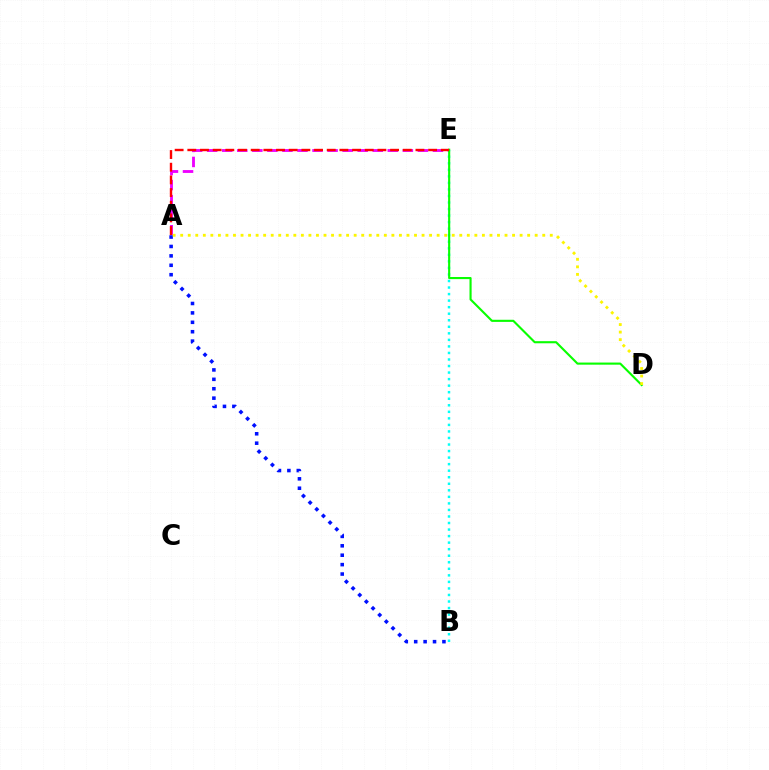{('A', 'E'): [{'color': '#ee00ff', 'line_style': 'dashed', 'thickness': 2.04}, {'color': '#ff0000', 'line_style': 'dashed', 'thickness': 1.72}], ('B', 'E'): [{'color': '#00fff6', 'line_style': 'dotted', 'thickness': 1.78}], ('A', 'B'): [{'color': '#0010ff', 'line_style': 'dotted', 'thickness': 2.56}], ('D', 'E'): [{'color': '#08ff00', 'line_style': 'solid', 'thickness': 1.53}], ('A', 'D'): [{'color': '#fcf500', 'line_style': 'dotted', 'thickness': 2.05}]}